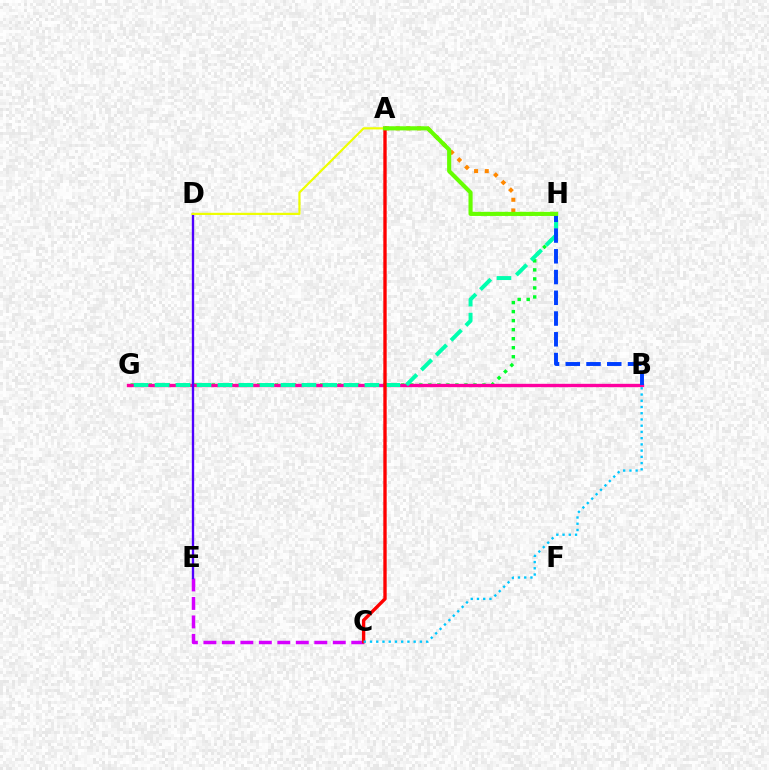{('C', 'E'): [{'color': '#d600ff', 'line_style': 'dashed', 'thickness': 2.51}], ('A', 'H'): [{'color': '#ff8800', 'line_style': 'dotted', 'thickness': 2.9}, {'color': '#66ff00', 'line_style': 'solid', 'thickness': 2.96}], ('G', 'H'): [{'color': '#00ff27', 'line_style': 'dotted', 'thickness': 2.45}, {'color': '#00ffaf', 'line_style': 'dashed', 'thickness': 2.85}], ('B', 'G'): [{'color': '#ff00a0', 'line_style': 'solid', 'thickness': 2.41}], ('B', 'H'): [{'color': '#003fff', 'line_style': 'dashed', 'thickness': 2.82}], ('A', 'C'): [{'color': '#ff0000', 'line_style': 'solid', 'thickness': 2.42}], ('D', 'E'): [{'color': '#4f00ff', 'line_style': 'solid', 'thickness': 1.69}], ('A', 'D'): [{'color': '#eeff00', 'line_style': 'solid', 'thickness': 1.57}], ('B', 'C'): [{'color': '#00c7ff', 'line_style': 'dotted', 'thickness': 1.69}]}